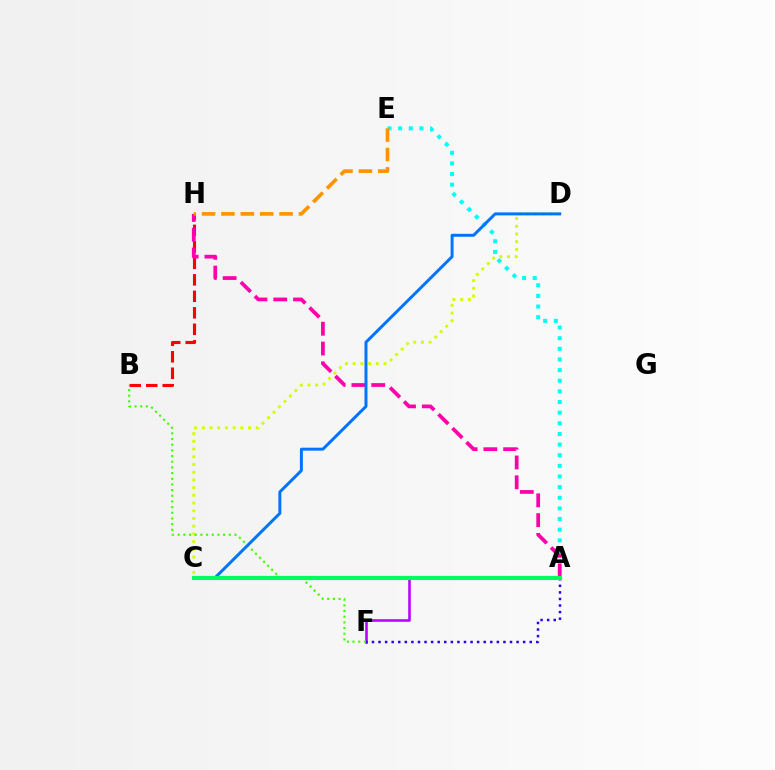{('A', 'F'): [{'color': '#b900ff', 'line_style': 'solid', 'thickness': 1.85}, {'color': '#2500ff', 'line_style': 'dotted', 'thickness': 1.79}], ('C', 'D'): [{'color': '#d1ff00', 'line_style': 'dotted', 'thickness': 2.09}, {'color': '#0074ff', 'line_style': 'solid', 'thickness': 2.14}], ('B', 'H'): [{'color': '#ff0000', 'line_style': 'dashed', 'thickness': 2.24}], ('B', 'F'): [{'color': '#3dff00', 'line_style': 'dotted', 'thickness': 1.54}], ('A', 'E'): [{'color': '#00fff6', 'line_style': 'dotted', 'thickness': 2.89}], ('A', 'H'): [{'color': '#ff00ac', 'line_style': 'dashed', 'thickness': 2.69}], ('E', 'H'): [{'color': '#ff9400', 'line_style': 'dashed', 'thickness': 2.63}], ('A', 'C'): [{'color': '#00ff5c', 'line_style': 'solid', 'thickness': 2.99}]}